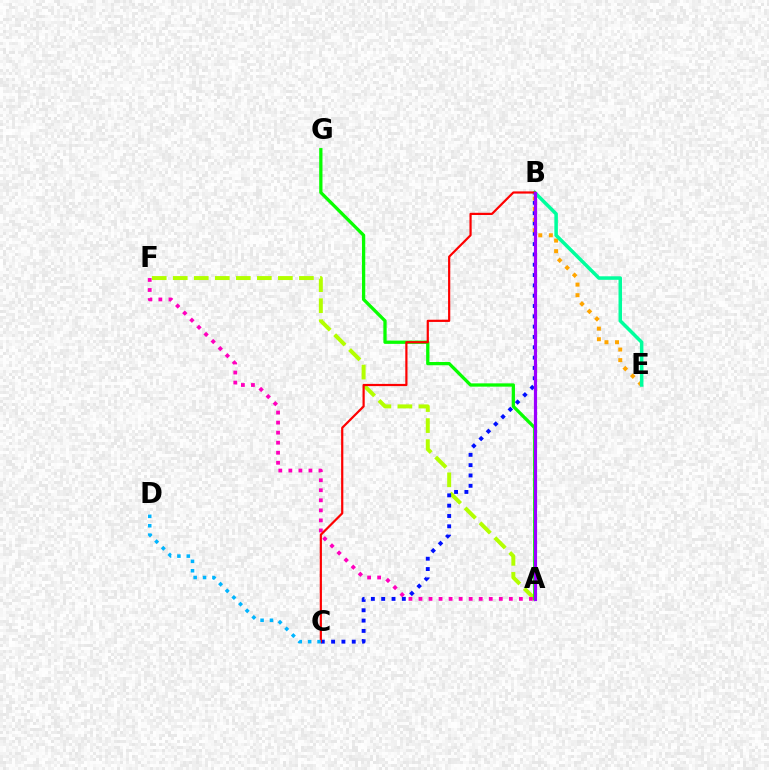{('A', 'F'): [{'color': '#b3ff00', 'line_style': 'dashed', 'thickness': 2.86}, {'color': '#ff00bd', 'line_style': 'dotted', 'thickness': 2.73}], ('B', 'C'): [{'color': '#0010ff', 'line_style': 'dotted', 'thickness': 2.8}, {'color': '#ff0000', 'line_style': 'solid', 'thickness': 1.58}], ('B', 'E'): [{'color': '#ffa500', 'line_style': 'dotted', 'thickness': 2.87}, {'color': '#00ff9d', 'line_style': 'solid', 'thickness': 2.54}], ('A', 'G'): [{'color': '#08ff00', 'line_style': 'solid', 'thickness': 2.36}], ('C', 'D'): [{'color': '#00b5ff', 'line_style': 'dotted', 'thickness': 2.56}], ('A', 'B'): [{'color': '#9b00ff', 'line_style': 'solid', 'thickness': 2.3}]}